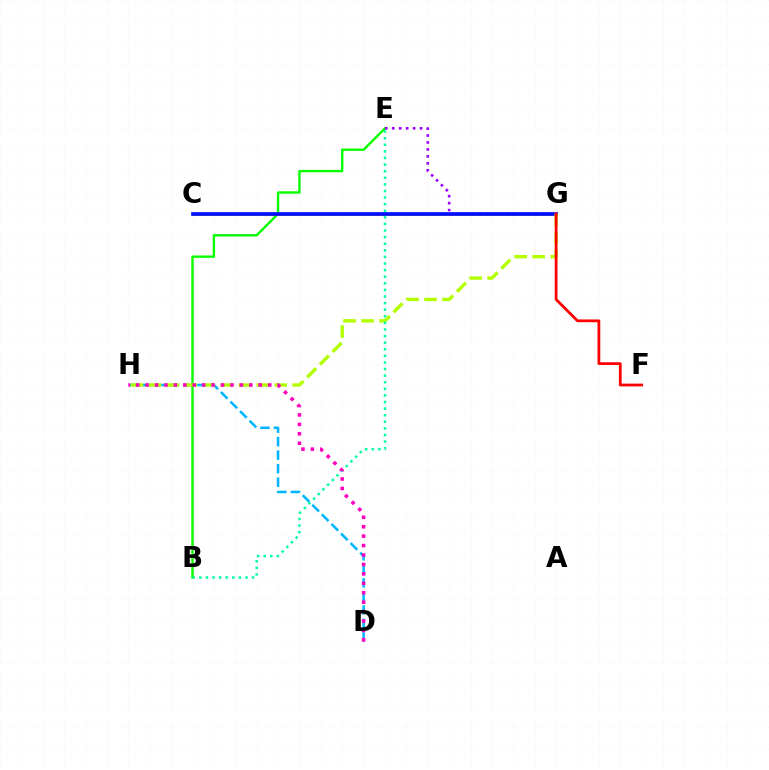{('D', 'H'): [{'color': '#00b5ff', 'line_style': 'dashed', 'thickness': 1.84}, {'color': '#ff00bd', 'line_style': 'dotted', 'thickness': 2.56}], ('B', 'E'): [{'color': '#08ff00', 'line_style': 'solid', 'thickness': 1.72}, {'color': '#00ff9d', 'line_style': 'dotted', 'thickness': 1.79}], ('E', 'G'): [{'color': '#9b00ff', 'line_style': 'dotted', 'thickness': 1.89}], ('C', 'G'): [{'color': '#ffa500', 'line_style': 'solid', 'thickness': 1.87}, {'color': '#0010ff', 'line_style': 'solid', 'thickness': 2.65}], ('G', 'H'): [{'color': '#b3ff00', 'line_style': 'dashed', 'thickness': 2.44}], ('F', 'G'): [{'color': '#ff0000', 'line_style': 'solid', 'thickness': 1.99}]}